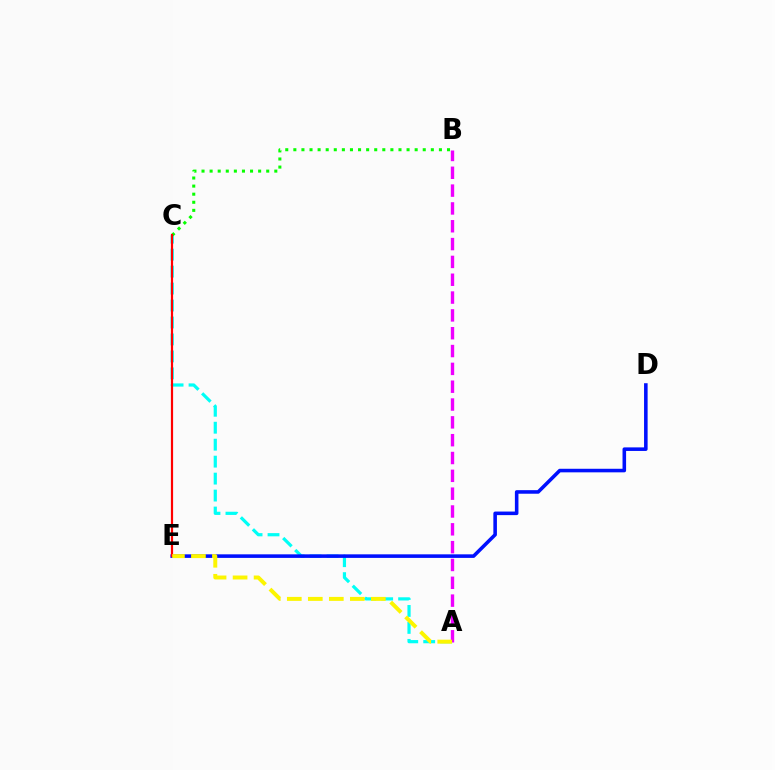{('A', 'C'): [{'color': '#00fff6', 'line_style': 'dashed', 'thickness': 2.3}], ('B', 'C'): [{'color': '#08ff00', 'line_style': 'dotted', 'thickness': 2.2}], ('A', 'B'): [{'color': '#ee00ff', 'line_style': 'dashed', 'thickness': 2.42}], ('D', 'E'): [{'color': '#0010ff', 'line_style': 'solid', 'thickness': 2.57}], ('C', 'E'): [{'color': '#ff0000', 'line_style': 'solid', 'thickness': 1.58}], ('A', 'E'): [{'color': '#fcf500', 'line_style': 'dashed', 'thickness': 2.85}]}